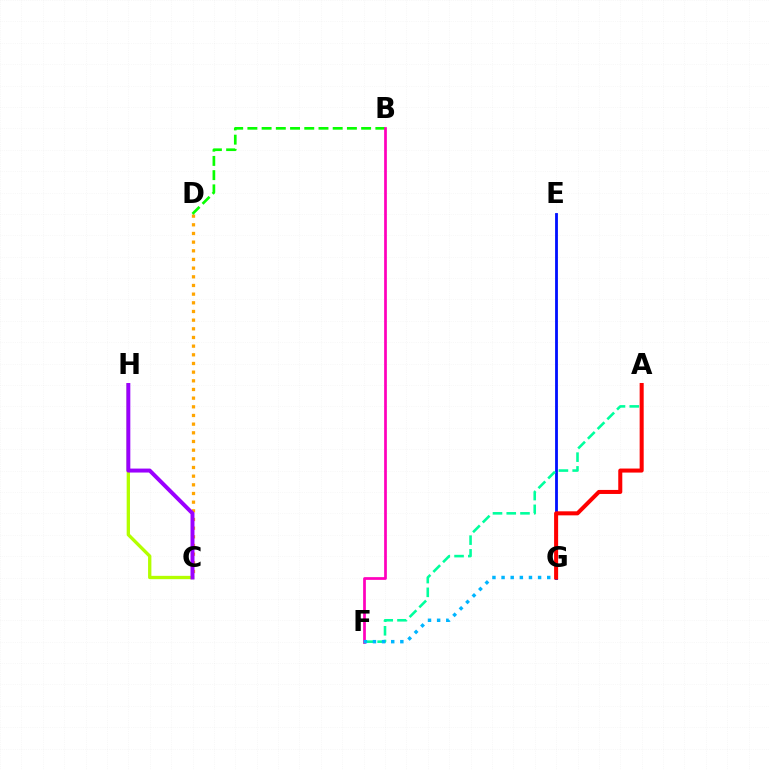{('C', 'D'): [{'color': '#ffa500', 'line_style': 'dotted', 'thickness': 2.35}], ('E', 'G'): [{'color': '#0010ff', 'line_style': 'solid', 'thickness': 2.03}], ('B', 'D'): [{'color': '#08ff00', 'line_style': 'dashed', 'thickness': 1.93}], ('C', 'H'): [{'color': '#b3ff00', 'line_style': 'solid', 'thickness': 2.39}, {'color': '#9b00ff', 'line_style': 'solid', 'thickness': 2.85}], ('A', 'F'): [{'color': '#00ff9d', 'line_style': 'dashed', 'thickness': 1.87}], ('B', 'F'): [{'color': '#ff00bd', 'line_style': 'solid', 'thickness': 1.96}], ('A', 'G'): [{'color': '#ff0000', 'line_style': 'solid', 'thickness': 2.9}], ('F', 'G'): [{'color': '#00b5ff', 'line_style': 'dotted', 'thickness': 2.48}]}